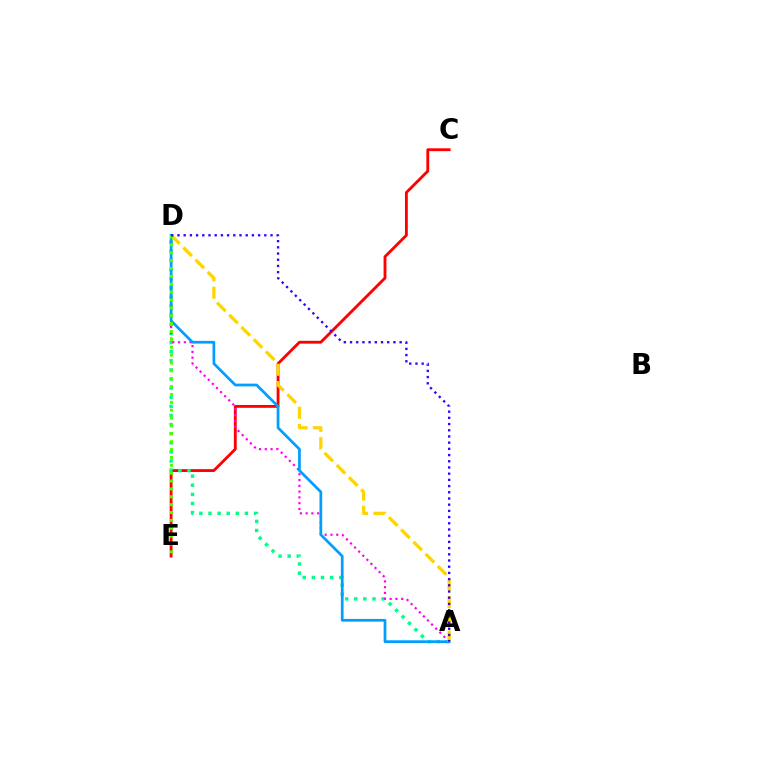{('C', 'E'): [{'color': '#ff0000', 'line_style': 'solid', 'thickness': 2.04}], ('A', 'D'): [{'color': '#00ff86', 'line_style': 'dotted', 'thickness': 2.48}, {'color': '#ff00ed', 'line_style': 'dotted', 'thickness': 1.57}, {'color': '#009eff', 'line_style': 'solid', 'thickness': 1.96}, {'color': '#ffd500', 'line_style': 'dashed', 'thickness': 2.35}, {'color': '#3700ff', 'line_style': 'dotted', 'thickness': 1.69}], ('D', 'E'): [{'color': '#4fff00', 'line_style': 'dotted', 'thickness': 2.14}]}